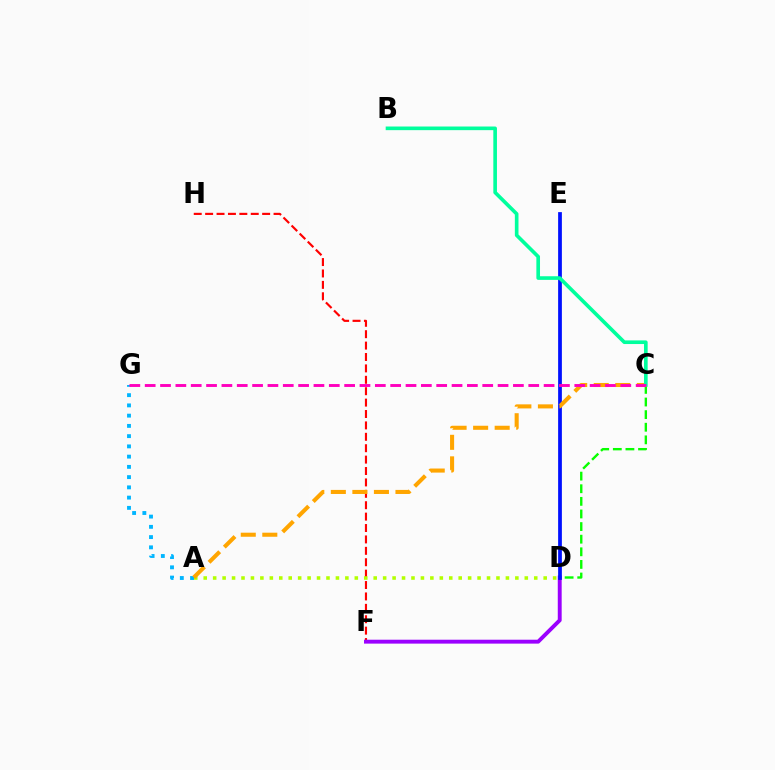{('F', 'H'): [{'color': '#ff0000', 'line_style': 'dashed', 'thickness': 1.55}], ('D', 'F'): [{'color': '#9b00ff', 'line_style': 'solid', 'thickness': 2.81}], ('C', 'D'): [{'color': '#08ff00', 'line_style': 'dashed', 'thickness': 1.71}], ('A', 'D'): [{'color': '#b3ff00', 'line_style': 'dotted', 'thickness': 2.57}], ('D', 'E'): [{'color': '#0010ff', 'line_style': 'solid', 'thickness': 2.7}], ('A', 'G'): [{'color': '#00b5ff', 'line_style': 'dotted', 'thickness': 2.78}], ('A', 'C'): [{'color': '#ffa500', 'line_style': 'dashed', 'thickness': 2.93}], ('B', 'C'): [{'color': '#00ff9d', 'line_style': 'solid', 'thickness': 2.62}], ('C', 'G'): [{'color': '#ff00bd', 'line_style': 'dashed', 'thickness': 2.08}]}